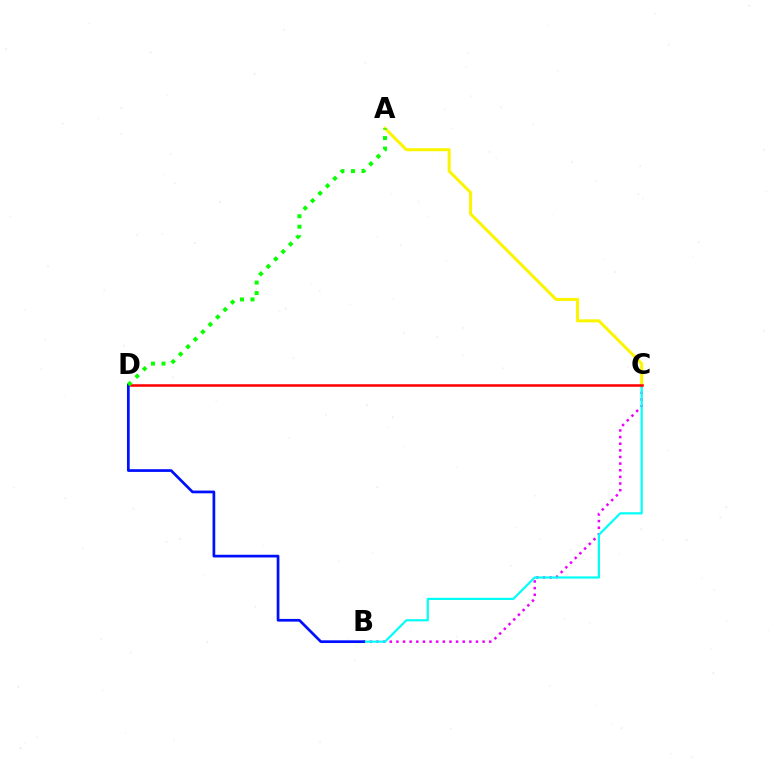{('B', 'C'): [{'color': '#ee00ff', 'line_style': 'dotted', 'thickness': 1.8}, {'color': '#00fff6', 'line_style': 'solid', 'thickness': 1.58}], ('A', 'C'): [{'color': '#fcf500', 'line_style': 'solid', 'thickness': 2.17}], ('C', 'D'): [{'color': '#ff0000', 'line_style': 'solid', 'thickness': 1.84}], ('B', 'D'): [{'color': '#0010ff', 'line_style': 'solid', 'thickness': 1.96}], ('A', 'D'): [{'color': '#08ff00', 'line_style': 'dotted', 'thickness': 2.86}]}